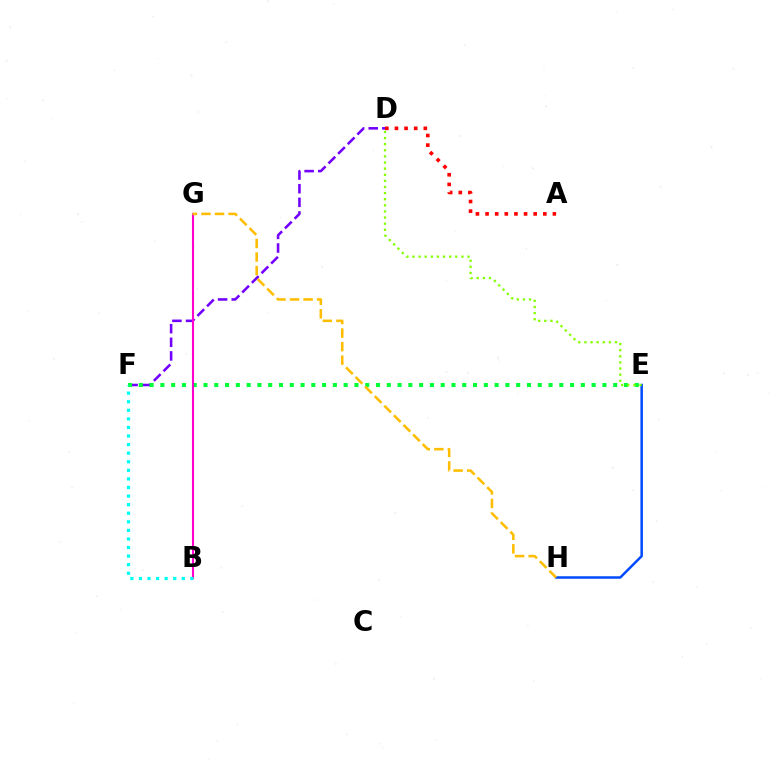{('E', 'H'): [{'color': '#004bff', 'line_style': 'solid', 'thickness': 1.8}], ('D', 'F'): [{'color': '#7200ff', 'line_style': 'dashed', 'thickness': 1.85}], ('E', 'F'): [{'color': '#00ff39', 'line_style': 'dotted', 'thickness': 2.93}], ('B', 'G'): [{'color': '#ff00cf', 'line_style': 'solid', 'thickness': 1.51}], ('B', 'F'): [{'color': '#00fff6', 'line_style': 'dotted', 'thickness': 2.33}], ('D', 'E'): [{'color': '#84ff00', 'line_style': 'dotted', 'thickness': 1.66}], ('A', 'D'): [{'color': '#ff0000', 'line_style': 'dotted', 'thickness': 2.62}], ('G', 'H'): [{'color': '#ffbd00', 'line_style': 'dashed', 'thickness': 1.84}]}